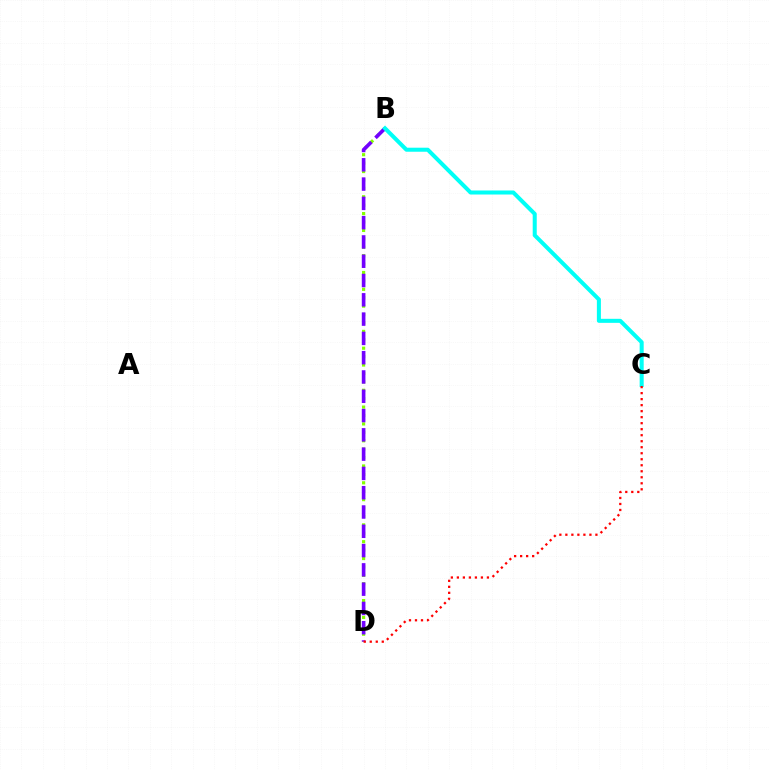{('B', 'D'): [{'color': '#84ff00', 'line_style': 'dotted', 'thickness': 2.29}, {'color': '#7200ff', 'line_style': 'dashed', 'thickness': 2.62}], ('B', 'C'): [{'color': '#00fff6', 'line_style': 'solid', 'thickness': 2.9}], ('C', 'D'): [{'color': '#ff0000', 'line_style': 'dotted', 'thickness': 1.63}]}